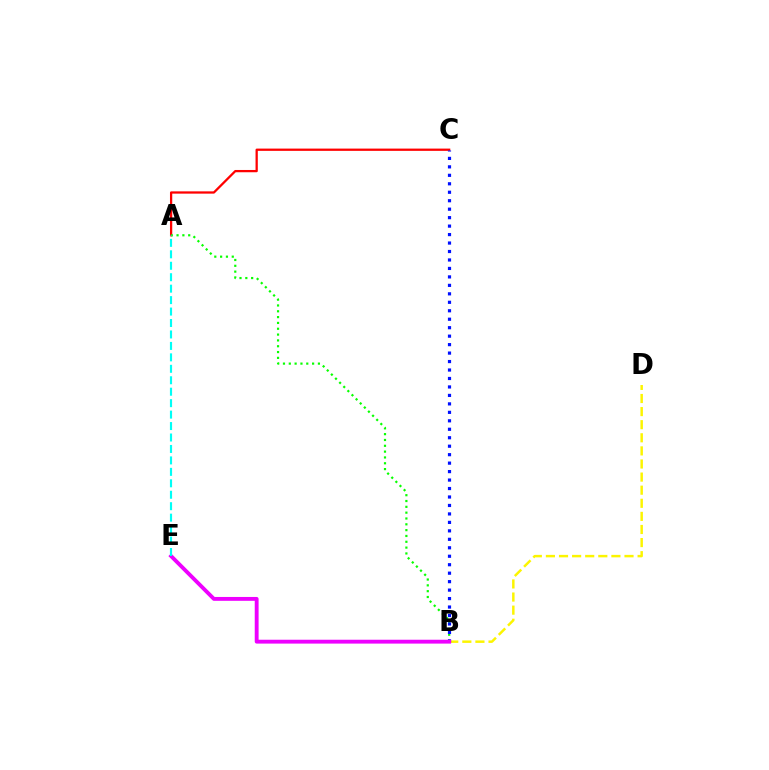{('A', 'C'): [{'color': '#ff0000', 'line_style': 'solid', 'thickness': 1.64}], ('A', 'B'): [{'color': '#08ff00', 'line_style': 'dotted', 'thickness': 1.58}], ('B', 'D'): [{'color': '#fcf500', 'line_style': 'dashed', 'thickness': 1.78}], ('B', 'C'): [{'color': '#0010ff', 'line_style': 'dotted', 'thickness': 2.3}], ('B', 'E'): [{'color': '#ee00ff', 'line_style': 'solid', 'thickness': 2.78}], ('A', 'E'): [{'color': '#00fff6', 'line_style': 'dashed', 'thickness': 1.56}]}